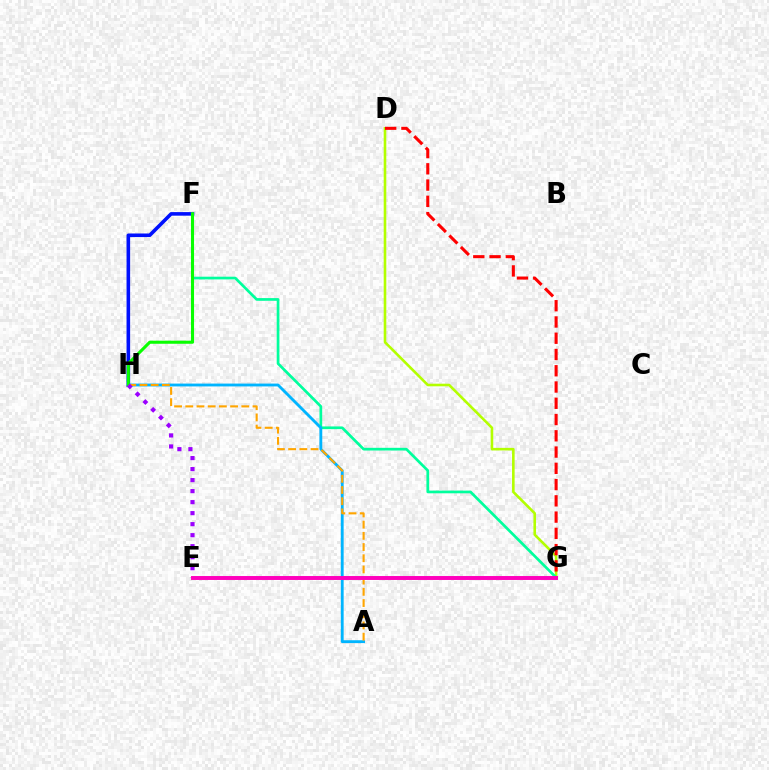{('D', 'G'): [{'color': '#b3ff00', 'line_style': 'solid', 'thickness': 1.87}, {'color': '#ff0000', 'line_style': 'dashed', 'thickness': 2.21}], ('F', 'H'): [{'color': '#0010ff', 'line_style': 'solid', 'thickness': 2.58}, {'color': '#08ff00', 'line_style': 'solid', 'thickness': 2.21}], ('F', 'G'): [{'color': '#00ff9d', 'line_style': 'solid', 'thickness': 1.94}], ('A', 'H'): [{'color': '#00b5ff', 'line_style': 'solid', 'thickness': 2.05}, {'color': '#ffa500', 'line_style': 'dashed', 'thickness': 1.52}], ('E', 'H'): [{'color': '#9b00ff', 'line_style': 'dotted', 'thickness': 2.99}], ('E', 'G'): [{'color': '#ff00bd', 'line_style': 'solid', 'thickness': 2.84}]}